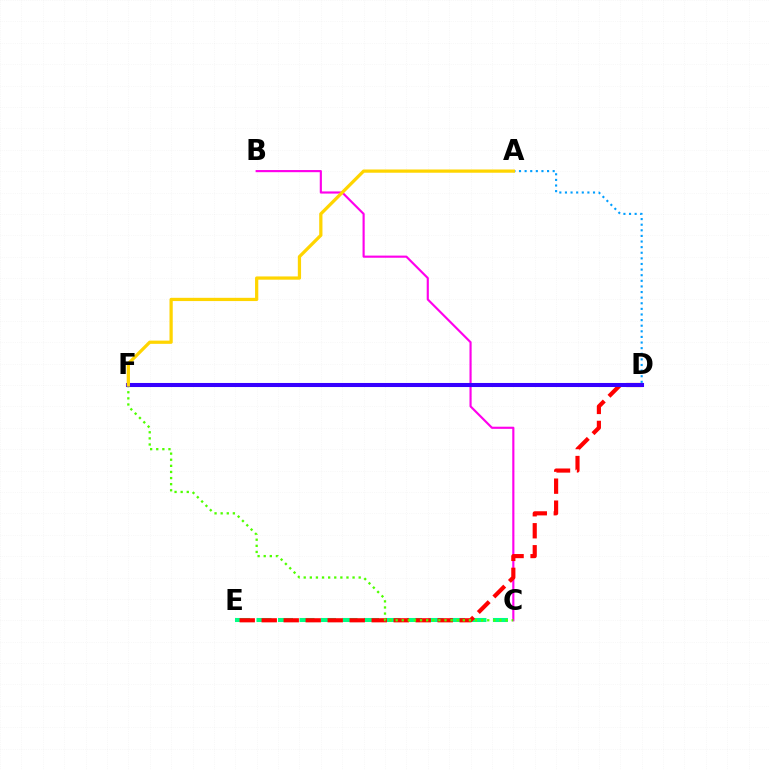{('C', 'E'): [{'color': '#00ff86', 'line_style': 'dashed', 'thickness': 2.92}], ('B', 'C'): [{'color': '#ff00ed', 'line_style': 'solid', 'thickness': 1.55}], ('D', 'E'): [{'color': '#ff0000', 'line_style': 'dashed', 'thickness': 2.99}], ('C', 'F'): [{'color': '#4fff00', 'line_style': 'dotted', 'thickness': 1.66}], ('D', 'F'): [{'color': '#3700ff', 'line_style': 'solid', 'thickness': 2.92}], ('A', 'D'): [{'color': '#009eff', 'line_style': 'dotted', 'thickness': 1.52}], ('A', 'F'): [{'color': '#ffd500', 'line_style': 'solid', 'thickness': 2.34}]}